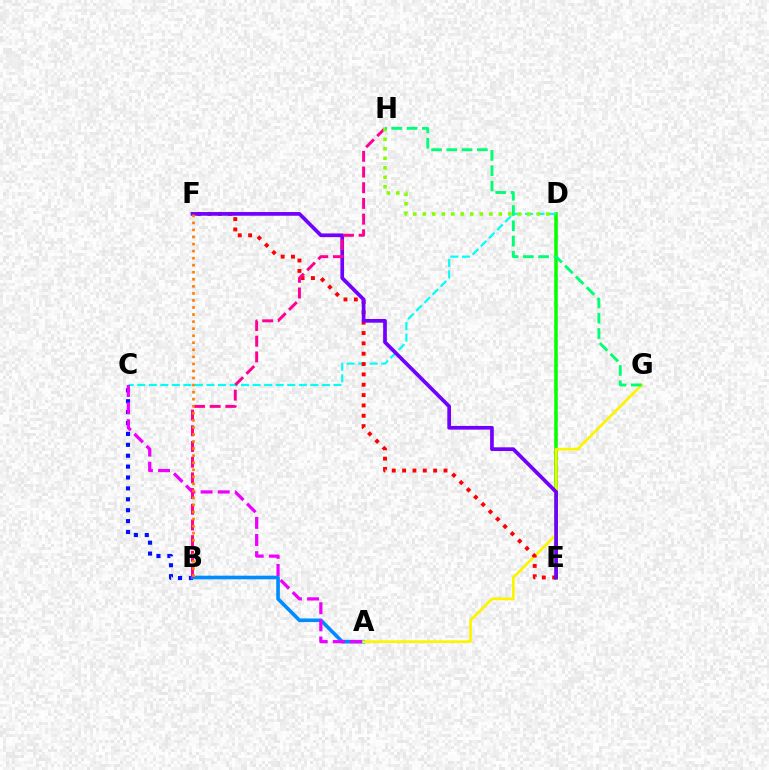{('D', 'E'): [{'color': '#08ff00', 'line_style': 'solid', 'thickness': 2.55}], ('B', 'C'): [{'color': '#0010ff', 'line_style': 'dotted', 'thickness': 2.96}], ('A', 'B'): [{'color': '#008cff', 'line_style': 'solid', 'thickness': 2.61}], ('C', 'D'): [{'color': '#00fff6', 'line_style': 'dashed', 'thickness': 1.57}], ('A', 'G'): [{'color': '#fcf500', 'line_style': 'solid', 'thickness': 1.96}], ('A', 'C'): [{'color': '#ee00ff', 'line_style': 'dashed', 'thickness': 2.33}], ('E', 'F'): [{'color': '#ff0000', 'line_style': 'dotted', 'thickness': 2.81}, {'color': '#7200ff', 'line_style': 'solid', 'thickness': 2.67}], ('B', 'H'): [{'color': '#ff0094', 'line_style': 'dashed', 'thickness': 2.13}], ('B', 'F'): [{'color': '#ff7c00', 'line_style': 'dotted', 'thickness': 1.92}], ('D', 'H'): [{'color': '#84ff00', 'line_style': 'dotted', 'thickness': 2.58}], ('G', 'H'): [{'color': '#00ff74', 'line_style': 'dashed', 'thickness': 2.08}]}